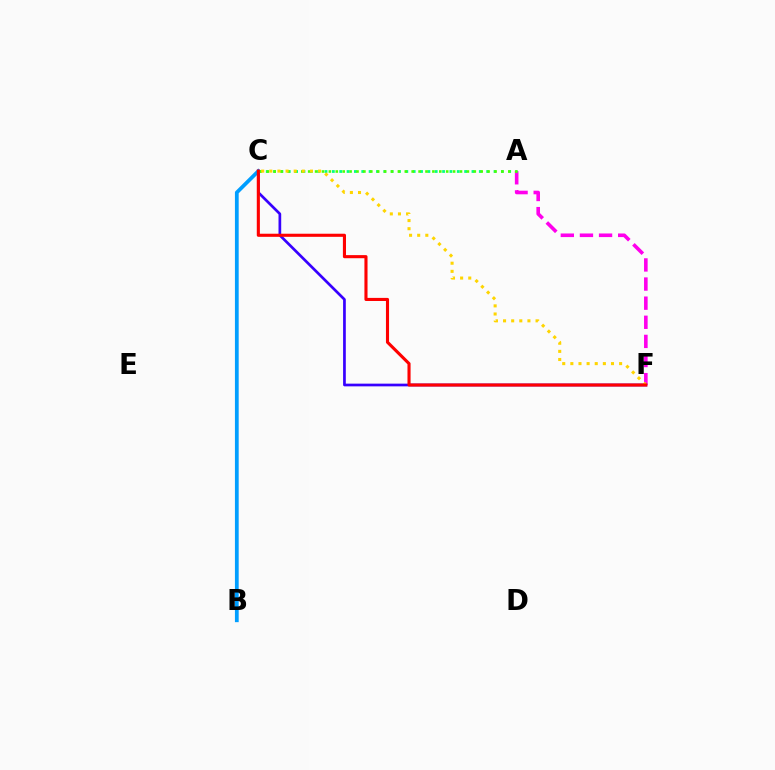{('B', 'C'): [{'color': '#009eff', 'line_style': 'solid', 'thickness': 2.71}], ('A', 'F'): [{'color': '#ff00ed', 'line_style': 'dashed', 'thickness': 2.6}], ('C', 'F'): [{'color': '#3700ff', 'line_style': 'solid', 'thickness': 1.95}, {'color': '#ffd500', 'line_style': 'dotted', 'thickness': 2.21}, {'color': '#ff0000', 'line_style': 'solid', 'thickness': 2.23}], ('A', 'C'): [{'color': '#00ff86', 'line_style': 'dotted', 'thickness': 2.0}, {'color': '#4fff00', 'line_style': 'dotted', 'thickness': 1.87}]}